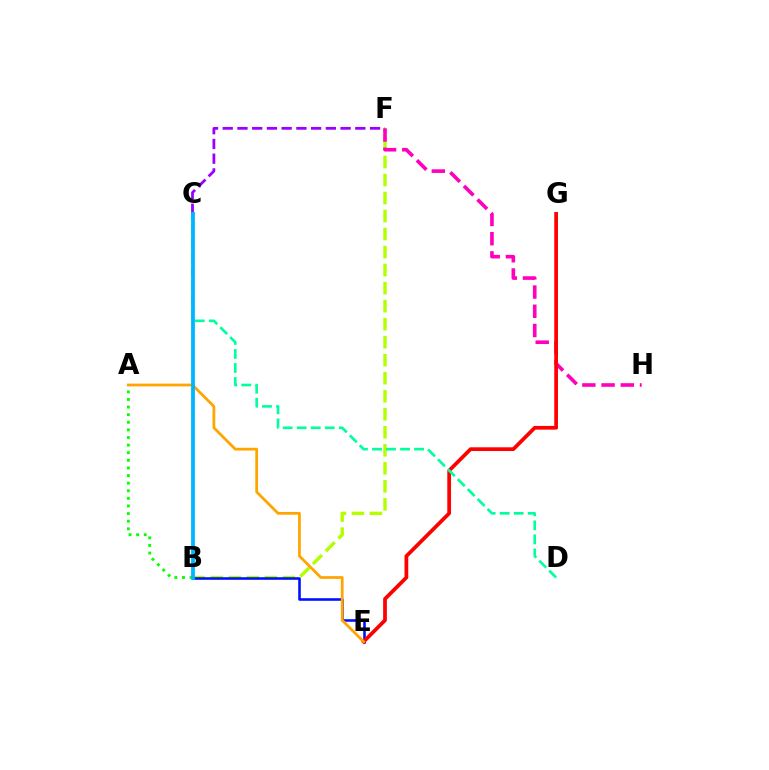{('B', 'F'): [{'color': '#b3ff00', 'line_style': 'dashed', 'thickness': 2.45}], ('B', 'E'): [{'color': '#0010ff', 'line_style': 'solid', 'thickness': 1.86}], ('A', 'B'): [{'color': '#08ff00', 'line_style': 'dotted', 'thickness': 2.07}], ('C', 'F'): [{'color': '#9b00ff', 'line_style': 'dashed', 'thickness': 2.0}], ('F', 'H'): [{'color': '#ff00bd', 'line_style': 'dashed', 'thickness': 2.61}], ('E', 'G'): [{'color': '#ff0000', 'line_style': 'solid', 'thickness': 2.69}], ('C', 'D'): [{'color': '#00ff9d', 'line_style': 'dashed', 'thickness': 1.91}], ('A', 'E'): [{'color': '#ffa500', 'line_style': 'solid', 'thickness': 1.99}], ('B', 'C'): [{'color': '#00b5ff', 'line_style': 'solid', 'thickness': 2.72}]}